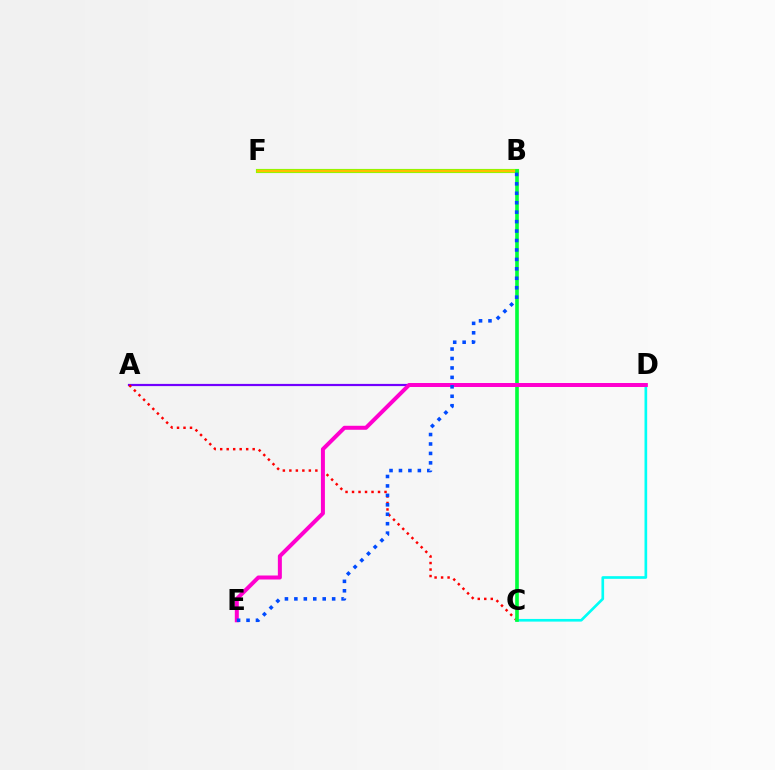{('B', 'F'): [{'color': '#84ff00', 'line_style': 'solid', 'thickness': 2.99}, {'color': '#ffbd00', 'line_style': 'solid', 'thickness': 1.69}], ('A', 'D'): [{'color': '#7200ff', 'line_style': 'solid', 'thickness': 1.59}], ('A', 'C'): [{'color': '#ff0000', 'line_style': 'dotted', 'thickness': 1.77}], ('C', 'D'): [{'color': '#00fff6', 'line_style': 'solid', 'thickness': 1.92}], ('B', 'C'): [{'color': '#00ff39', 'line_style': 'solid', 'thickness': 2.62}], ('D', 'E'): [{'color': '#ff00cf', 'line_style': 'solid', 'thickness': 2.88}], ('B', 'E'): [{'color': '#004bff', 'line_style': 'dotted', 'thickness': 2.57}]}